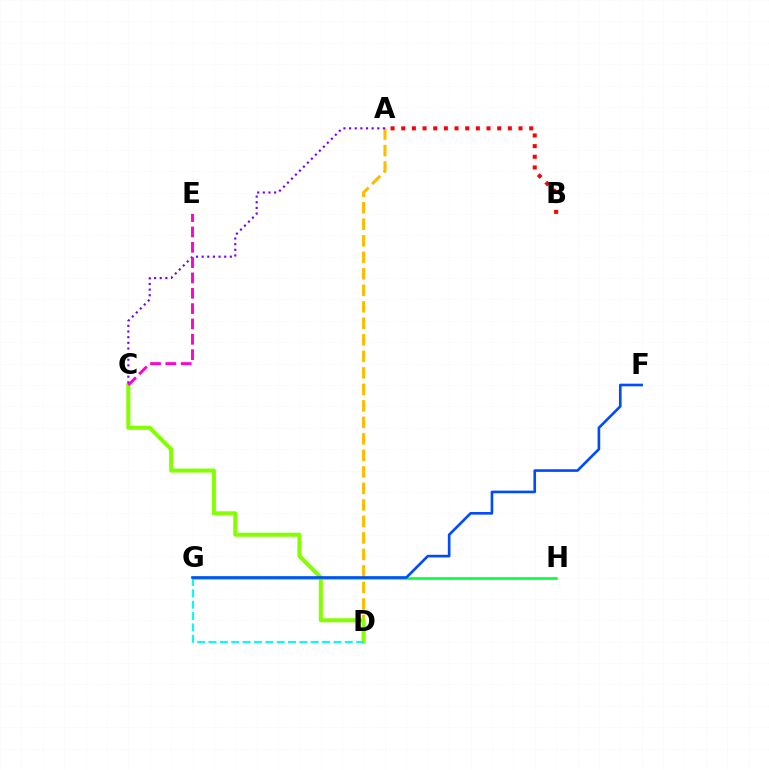{('A', 'D'): [{'color': '#ffbd00', 'line_style': 'dashed', 'thickness': 2.24}], ('C', 'D'): [{'color': '#84ff00', 'line_style': 'solid', 'thickness': 2.91}], ('D', 'G'): [{'color': '#00fff6', 'line_style': 'dashed', 'thickness': 1.54}], ('G', 'H'): [{'color': '#00ff39', 'line_style': 'solid', 'thickness': 1.86}], ('F', 'G'): [{'color': '#004bff', 'line_style': 'solid', 'thickness': 1.9}], ('A', 'C'): [{'color': '#7200ff', 'line_style': 'dotted', 'thickness': 1.53}], ('C', 'E'): [{'color': '#ff00cf', 'line_style': 'dashed', 'thickness': 2.08}], ('A', 'B'): [{'color': '#ff0000', 'line_style': 'dotted', 'thickness': 2.9}]}